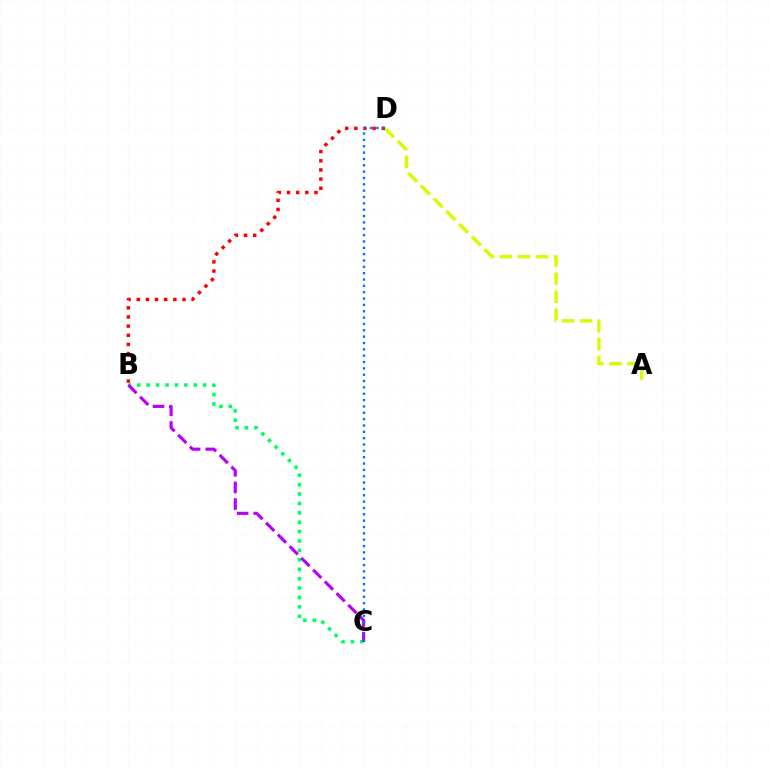{('A', 'D'): [{'color': '#d1ff00', 'line_style': 'dashed', 'thickness': 2.45}], ('B', 'C'): [{'color': '#00ff5c', 'line_style': 'dotted', 'thickness': 2.56}, {'color': '#b900ff', 'line_style': 'dashed', 'thickness': 2.26}], ('B', 'D'): [{'color': '#ff0000', 'line_style': 'dotted', 'thickness': 2.49}], ('C', 'D'): [{'color': '#0074ff', 'line_style': 'dotted', 'thickness': 1.72}]}